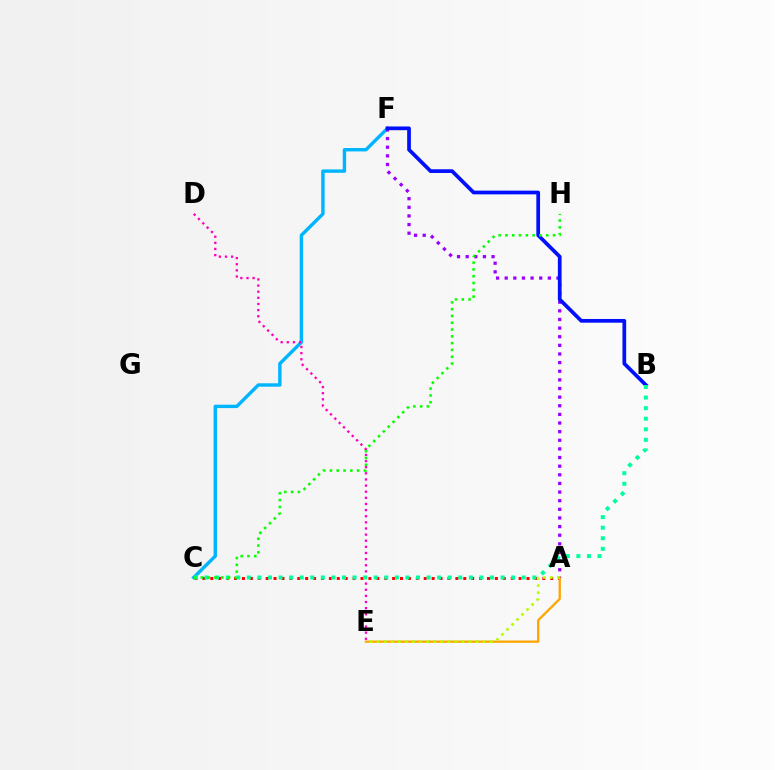{('C', 'F'): [{'color': '#00b5ff', 'line_style': 'solid', 'thickness': 2.45}], ('A', 'C'): [{'color': '#ff0000', 'line_style': 'dotted', 'thickness': 2.15}], ('A', 'E'): [{'color': '#ffa500', 'line_style': 'solid', 'thickness': 1.65}, {'color': '#b3ff00', 'line_style': 'dotted', 'thickness': 1.92}], ('A', 'F'): [{'color': '#9b00ff', 'line_style': 'dotted', 'thickness': 2.34}], ('D', 'E'): [{'color': '#ff00bd', 'line_style': 'dotted', 'thickness': 1.66}], ('B', 'F'): [{'color': '#0010ff', 'line_style': 'solid', 'thickness': 2.68}], ('B', 'C'): [{'color': '#00ff9d', 'line_style': 'dotted', 'thickness': 2.87}], ('C', 'H'): [{'color': '#08ff00', 'line_style': 'dotted', 'thickness': 1.85}]}